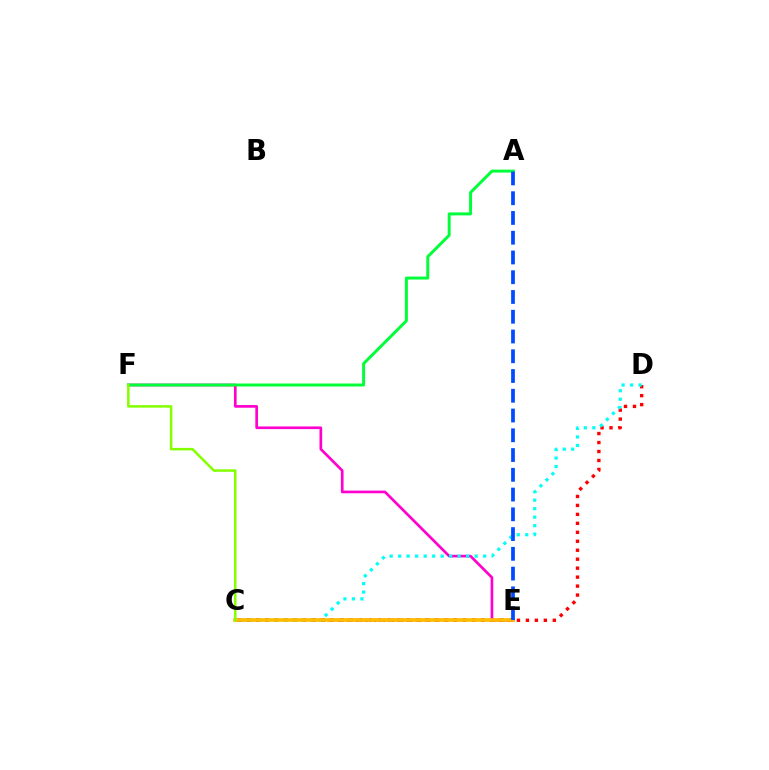{('C', 'E'): [{'color': '#7200ff', 'line_style': 'dotted', 'thickness': 2.55}, {'color': '#ffbd00', 'line_style': 'solid', 'thickness': 2.64}], ('E', 'F'): [{'color': '#ff00cf', 'line_style': 'solid', 'thickness': 1.93}], ('C', 'D'): [{'color': '#ff0000', 'line_style': 'dotted', 'thickness': 2.44}, {'color': '#00fff6', 'line_style': 'dotted', 'thickness': 2.31}], ('A', 'F'): [{'color': '#00ff39', 'line_style': 'solid', 'thickness': 2.14}], ('A', 'E'): [{'color': '#004bff', 'line_style': 'dashed', 'thickness': 2.68}], ('C', 'F'): [{'color': '#84ff00', 'line_style': 'solid', 'thickness': 1.81}]}